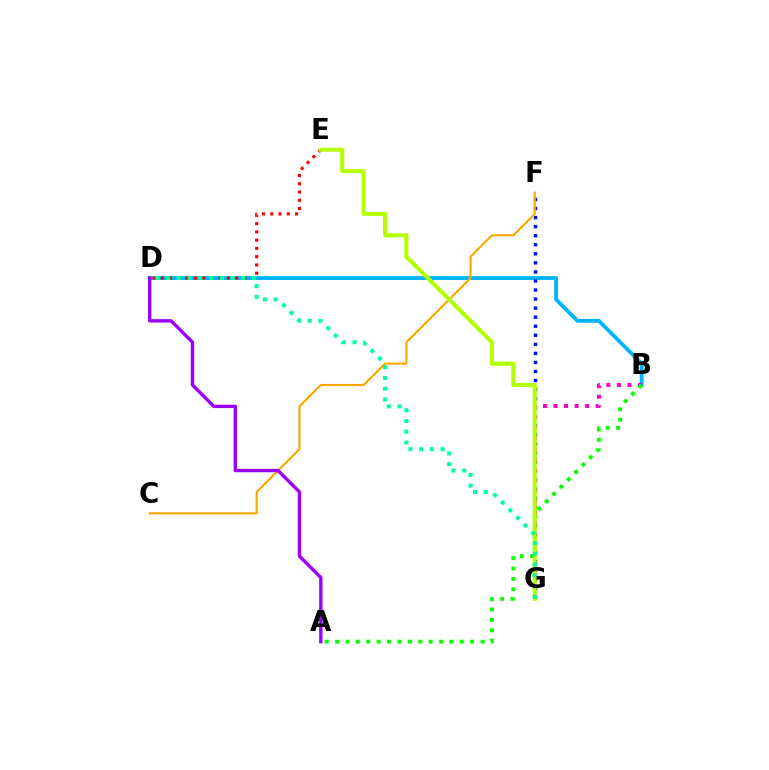{('B', 'D'): [{'color': '#00b5ff', 'line_style': 'solid', 'thickness': 2.76}], ('F', 'G'): [{'color': '#0010ff', 'line_style': 'dotted', 'thickness': 2.46}], ('B', 'G'): [{'color': '#ff00bd', 'line_style': 'dotted', 'thickness': 2.87}], ('A', 'B'): [{'color': '#08ff00', 'line_style': 'dotted', 'thickness': 2.82}], ('C', 'F'): [{'color': '#ffa500', 'line_style': 'solid', 'thickness': 1.52}], ('D', 'E'): [{'color': '#ff0000', 'line_style': 'dotted', 'thickness': 2.25}], ('E', 'G'): [{'color': '#b3ff00', 'line_style': 'solid', 'thickness': 2.91}], ('D', 'G'): [{'color': '#00ff9d', 'line_style': 'dotted', 'thickness': 2.92}], ('A', 'D'): [{'color': '#9b00ff', 'line_style': 'solid', 'thickness': 2.43}]}